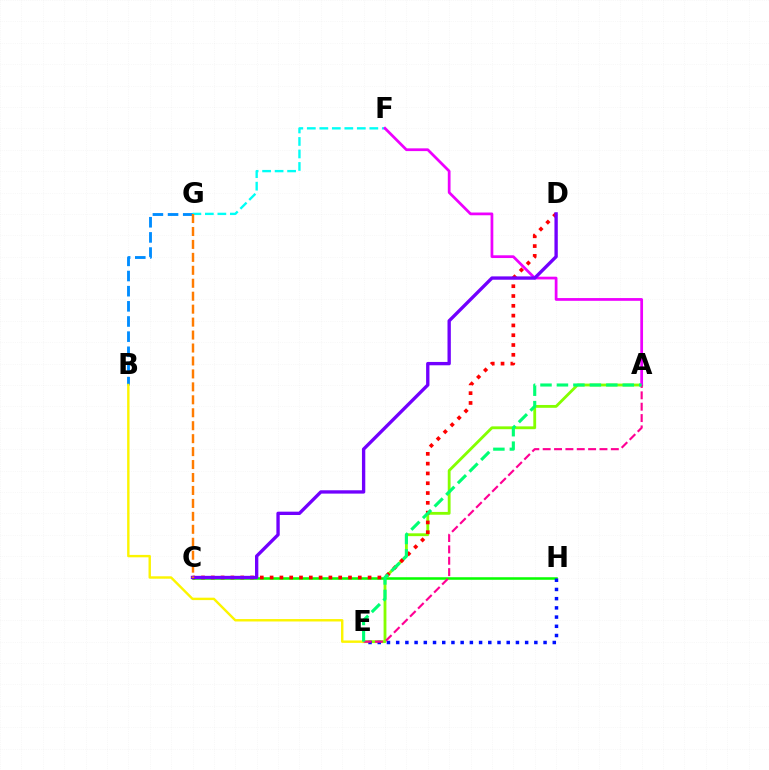{('B', 'G'): [{'color': '#008cff', 'line_style': 'dashed', 'thickness': 2.06}], ('A', 'E'): [{'color': '#84ff00', 'line_style': 'solid', 'thickness': 2.03}, {'color': '#ff0094', 'line_style': 'dashed', 'thickness': 1.54}, {'color': '#00ff74', 'line_style': 'dashed', 'thickness': 2.24}], ('F', 'G'): [{'color': '#00fff6', 'line_style': 'dashed', 'thickness': 1.7}], ('A', 'F'): [{'color': '#ee00ff', 'line_style': 'solid', 'thickness': 1.98}], ('B', 'E'): [{'color': '#fcf500', 'line_style': 'solid', 'thickness': 1.74}], ('C', 'H'): [{'color': '#08ff00', 'line_style': 'solid', 'thickness': 1.83}], ('E', 'H'): [{'color': '#0010ff', 'line_style': 'dotted', 'thickness': 2.5}], ('C', 'D'): [{'color': '#ff0000', 'line_style': 'dotted', 'thickness': 2.66}, {'color': '#7200ff', 'line_style': 'solid', 'thickness': 2.4}], ('C', 'G'): [{'color': '#ff7c00', 'line_style': 'dashed', 'thickness': 1.76}]}